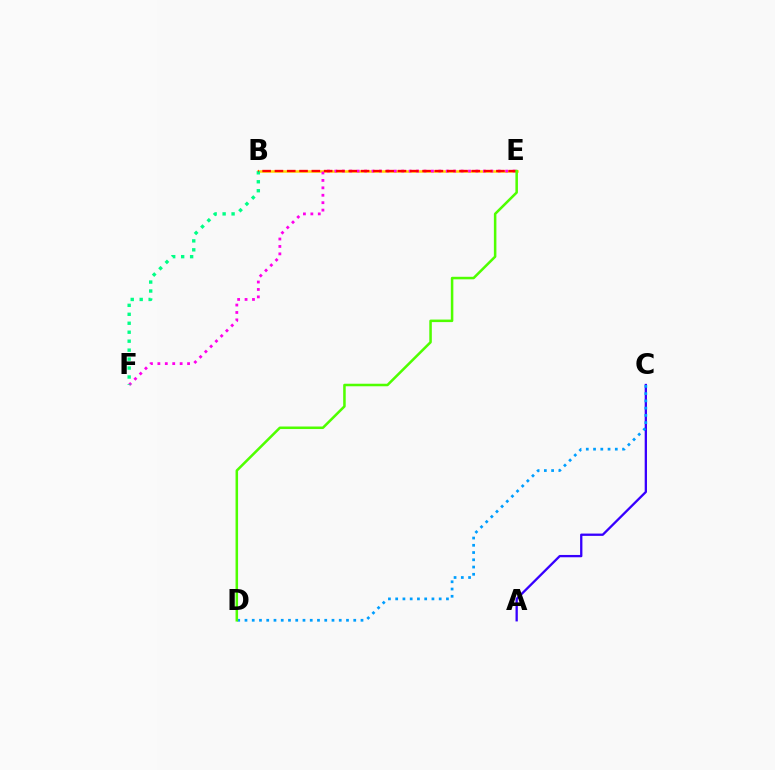{('B', 'E'): [{'color': '#ffd500', 'line_style': 'solid', 'thickness': 1.81}, {'color': '#ff0000', 'line_style': 'dashed', 'thickness': 1.67}], ('A', 'C'): [{'color': '#3700ff', 'line_style': 'solid', 'thickness': 1.66}], ('E', 'F'): [{'color': '#ff00ed', 'line_style': 'dotted', 'thickness': 2.02}], ('C', 'D'): [{'color': '#009eff', 'line_style': 'dotted', 'thickness': 1.97}], ('B', 'F'): [{'color': '#00ff86', 'line_style': 'dotted', 'thickness': 2.43}], ('D', 'E'): [{'color': '#4fff00', 'line_style': 'solid', 'thickness': 1.82}]}